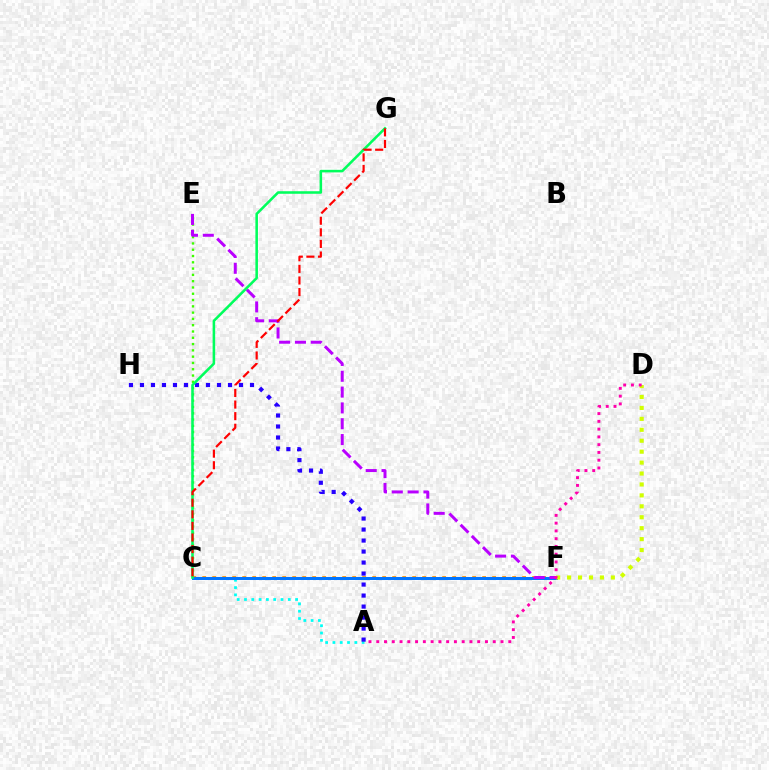{('C', 'E'): [{'color': '#3dff00', 'line_style': 'dotted', 'thickness': 1.71}], ('C', 'F'): [{'color': '#ff9400', 'line_style': 'dotted', 'thickness': 2.72}, {'color': '#0074ff', 'line_style': 'solid', 'thickness': 2.18}], ('A', 'C'): [{'color': '#00fff6', 'line_style': 'dotted', 'thickness': 1.98}], ('A', 'H'): [{'color': '#2500ff', 'line_style': 'dotted', 'thickness': 2.99}], ('E', 'F'): [{'color': '#b900ff', 'line_style': 'dashed', 'thickness': 2.15}], ('D', 'F'): [{'color': '#d1ff00', 'line_style': 'dotted', 'thickness': 2.97}], ('C', 'G'): [{'color': '#00ff5c', 'line_style': 'solid', 'thickness': 1.84}, {'color': '#ff0000', 'line_style': 'dashed', 'thickness': 1.57}], ('A', 'D'): [{'color': '#ff00ac', 'line_style': 'dotted', 'thickness': 2.11}]}